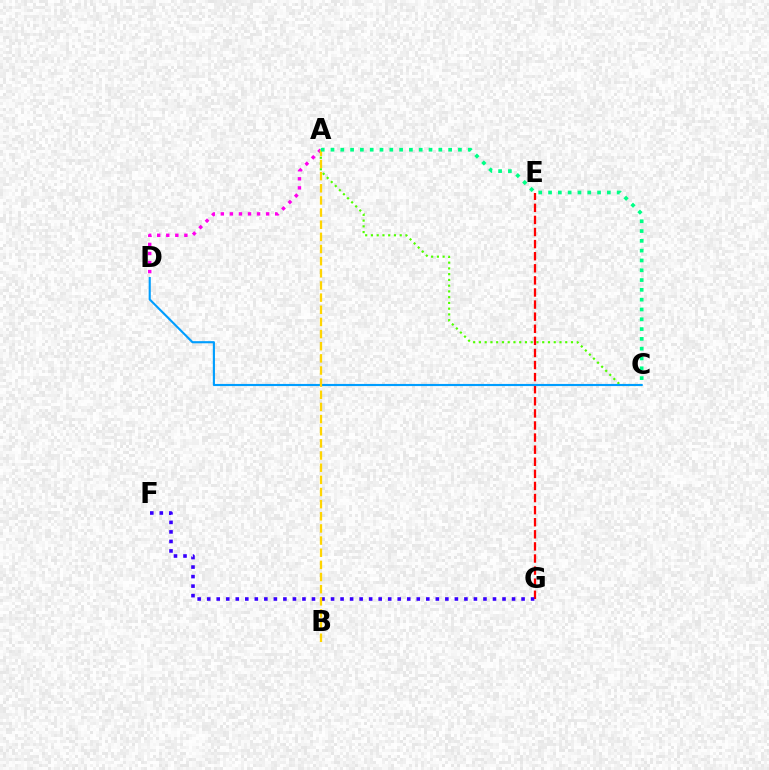{('A', 'D'): [{'color': '#ff00ed', 'line_style': 'dotted', 'thickness': 2.46}], ('E', 'G'): [{'color': '#ff0000', 'line_style': 'dashed', 'thickness': 1.64}], ('F', 'G'): [{'color': '#3700ff', 'line_style': 'dotted', 'thickness': 2.59}], ('A', 'C'): [{'color': '#4fff00', 'line_style': 'dotted', 'thickness': 1.56}, {'color': '#00ff86', 'line_style': 'dotted', 'thickness': 2.66}], ('C', 'D'): [{'color': '#009eff', 'line_style': 'solid', 'thickness': 1.53}], ('A', 'B'): [{'color': '#ffd500', 'line_style': 'dashed', 'thickness': 1.65}]}